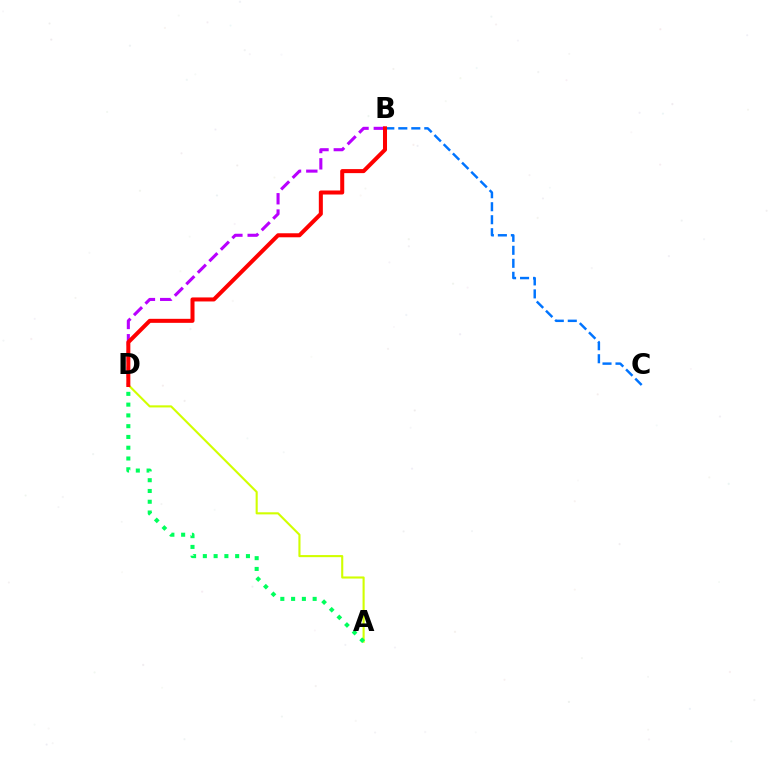{('B', 'D'): [{'color': '#b900ff', 'line_style': 'dashed', 'thickness': 2.21}, {'color': '#ff0000', 'line_style': 'solid', 'thickness': 2.9}], ('A', 'D'): [{'color': '#d1ff00', 'line_style': 'solid', 'thickness': 1.52}, {'color': '#00ff5c', 'line_style': 'dotted', 'thickness': 2.93}], ('B', 'C'): [{'color': '#0074ff', 'line_style': 'dashed', 'thickness': 1.77}]}